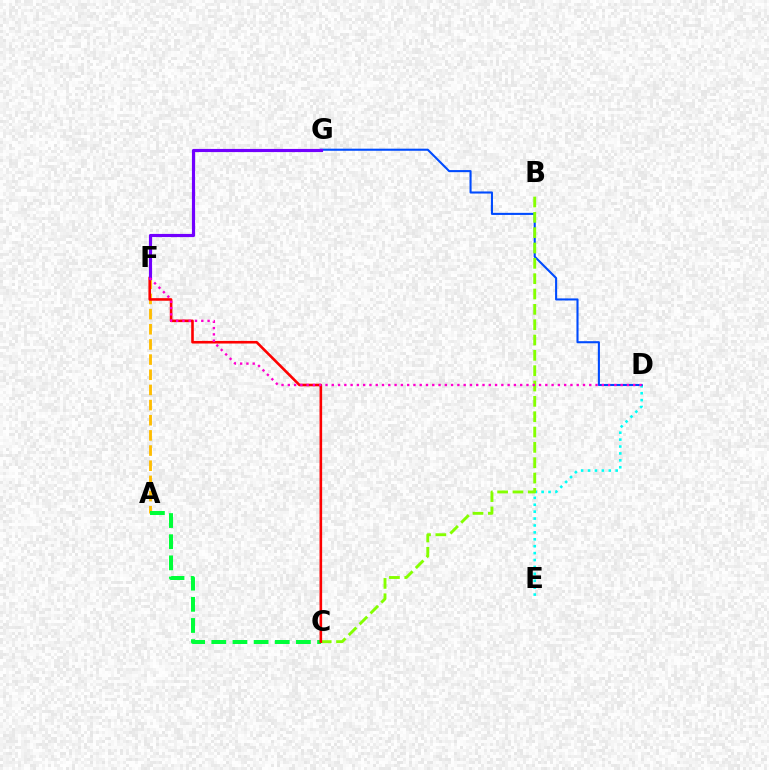{('A', 'F'): [{'color': '#ffbd00', 'line_style': 'dashed', 'thickness': 2.06}], ('D', 'E'): [{'color': '#00fff6', 'line_style': 'dotted', 'thickness': 1.88}], ('D', 'G'): [{'color': '#004bff', 'line_style': 'solid', 'thickness': 1.51}], ('B', 'C'): [{'color': '#84ff00', 'line_style': 'dashed', 'thickness': 2.08}], ('A', 'C'): [{'color': '#00ff39', 'line_style': 'dashed', 'thickness': 2.87}], ('C', 'F'): [{'color': '#ff0000', 'line_style': 'solid', 'thickness': 1.87}], ('F', 'G'): [{'color': '#7200ff', 'line_style': 'solid', 'thickness': 2.27}], ('D', 'F'): [{'color': '#ff00cf', 'line_style': 'dotted', 'thickness': 1.71}]}